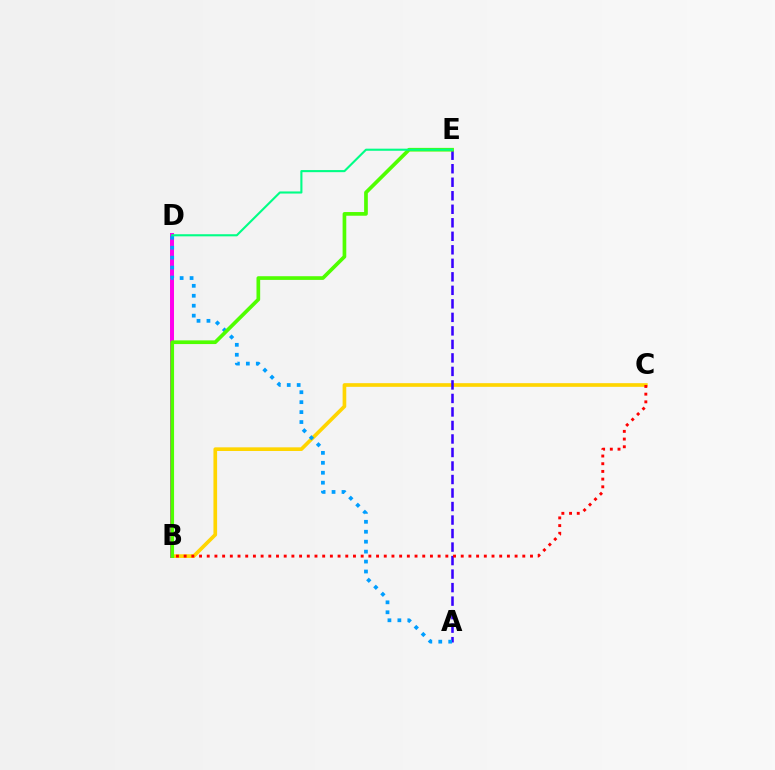{('B', 'C'): [{'color': '#ffd500', 'line_style': 'solid', 'thickness': 2.64}, {'color': '#ff0000', 'line_style': 'dotted', 'thickness': 2.09}], ('B', 'D'): [{'color': '#ff00ed', 'line_style': 'solid', 'thickness': 2.87}], ('A', 'E'): [{'color': '#3700ff', 'line_style': 'dashed', 'thickness': 1.84}], ('A', 'D'): [{'color': '#009eff', 'line_style': 'dotted', 'thickness': 2.7}], ('B', 'E'): [{'color': '#4fff00', 'line_style': 'solid', 'thickness': 2.65}], ('D', 'E'): [{'color': '#00ff86', 'line_style': 'solid', 'thickness': 1.52}]}